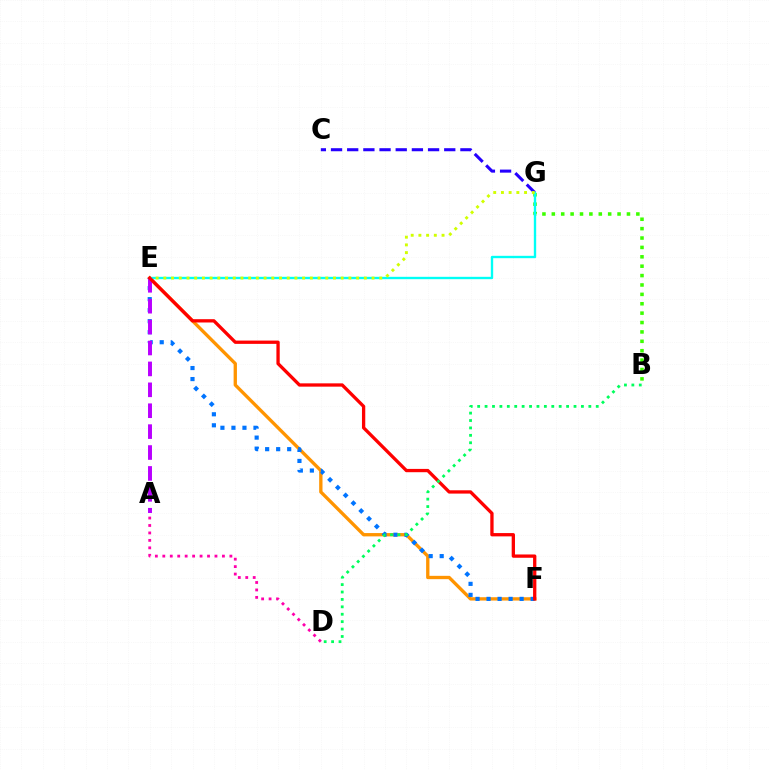{('B', 'G'): [{'color': '#3dff00', 'line_style': 'dotted', 'thickness': 2.55}], ('E', 'F'): [{'color': '#ff9400', 'line_style': 'solid', 'thickness': 2.39}, {'color': '#0074ff', 'line_style': 'dotted', 'thickness': 2.99}, {'color': '#ff0000', 'line_style': 'solid', 'thickness': 2.38}], ('C', 'G'): [{'color': '#2500ff', 'line_style': 'dashed', 'thickness': 2.2}], ('E', 'G'): [{'color': '#00fff6', 'line_style': 'solid', 'thickness': 1.7}, {'color': '#d1ff00', 'line_style': 'dotted', 'thickness': 2.1}], ('A', 'E'): [{'color': '#b900ff', 'line_style': 'dashed', 'thickness': 2.84}], ('A', 'D'): [{'color': '#ff00ac', 'line_style': 'dotted', 'thickness': 2.02}], ('B', 'D'): [{'color': '#00ff5c', 'line_style': 'dotted', 'thickness': 2.01}]}